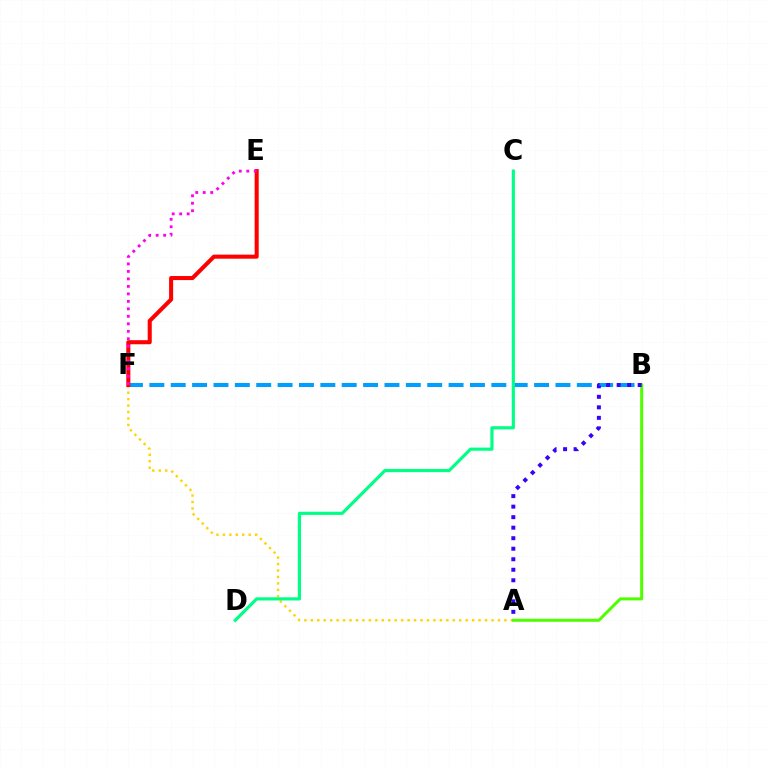{('A', 'F'): [{'color': '#ffd500', 'line_style': 'dotted', 'thickness': 1.75}], ('B', 'F'): [{'color': '#009eff', 'line_style': 'dashed', 'thickness': 2.9}], ('A', 'B'): [{'color': '#4fff00', 'line_style': 'solid', 'thickness': 2.18}, {'color': '#3700ff', 'line_style': 'dotted', 'thickness': 2.86}], ('E', 'F'): [{'color': '#ff0000', 'line_style': 'solid', 'thickness': 2.93}, {'color': '#ff00ed', 'line_style': 'dotted', 'thickness': 2.03}], ('C', 'D'): [{'color': '#00ff86', 'line_style': 'solid', 'thickness': 2.28}]}